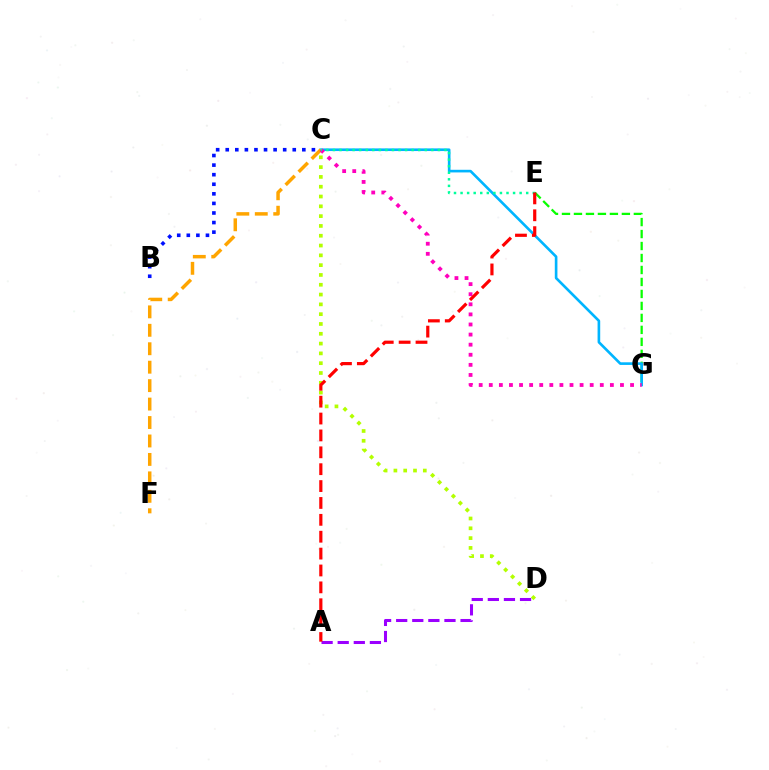{('E', 'G'): [{'color': '#08ff00', 'line_style': 'dashed', 'thickness': 1.63}], ('C', 'G'): [{'color': '#00b5ff', 'line_style': 'solid', 'thickness': 1.9}, {'color': '#ff00bd', 'line_style': 'dotted', 'thickness': 2.74}], ('C', 'F'): [{'color': '#ffa500', 'line_style': 'dashed', 'thickness': 2.51}], ('C', 'D'): [{'color': '#b3ff00', 'line_style': 'dotted', 'thickness': 2.66}], ('C', 'E'): [{'color': '#00ff9d', 'line_style': 'dotted', 'thickness': 1.78}], ('A', 'D'): [{'color': '#9b00ff', 'line_style': 'dashed', 'thickness': 2.19}], ('A', 'E'): [{'color': '#ff0000', 'line_style': 'dashed', 'thickness': 2.29}], ('B', 'C'): [{'color': '#0010ff', 'line_style': 'dotted', 'thickness': 2.6}]}